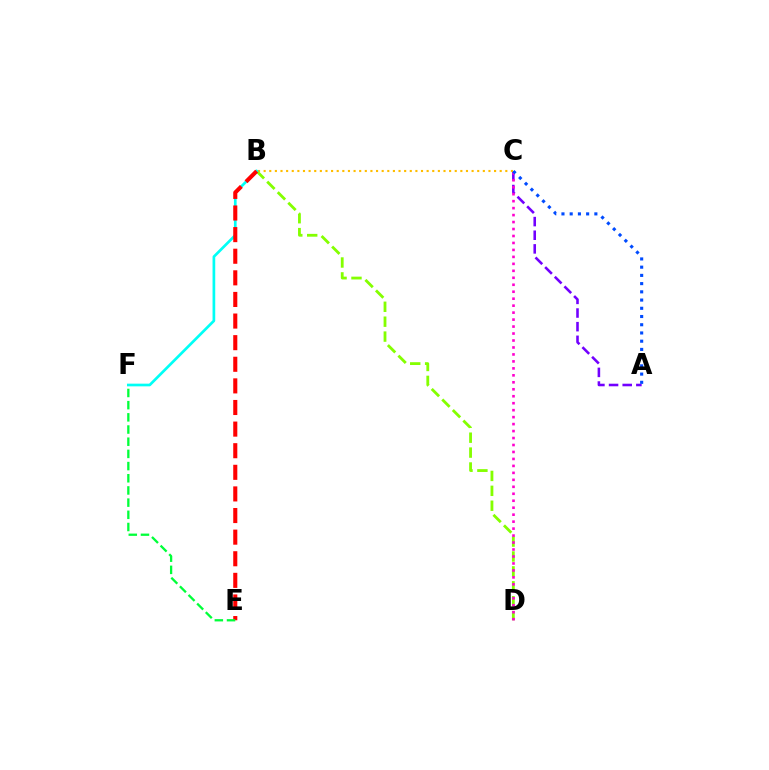{('A', 'C'): [{'color': '#7200ff', 'line_style': 'dashed', 'thickness': 1.85}, {'color': '#004bff', 'line_style': 'dotted', 'thickness': 2.23}], ('B', 'C'): [{'color': '#ffbd00', 'line_style': 'dotted', 'thickness': 1.53}], ('B', 'D'): [{'color': '#84ff00', 'line_style': 'dashed', 'thickness': 2.02}], ('C', 'D'): [{'color': '#ff00cf', 'line_style': 'dotted', 'thickness': 1.89}], ('B', 'F'): [{'color': '#00fff6', 'line_style': 'solid', 'thickness': 1.94}], ('B', 'E'): [{'color': '#ff0000', 'line_style': 'dashed', 'thickness': 2.94}], ('E', 'F'): [{'color': '#00ff39', 'line_style': 'dashed', 'thickness': 1.66}]}